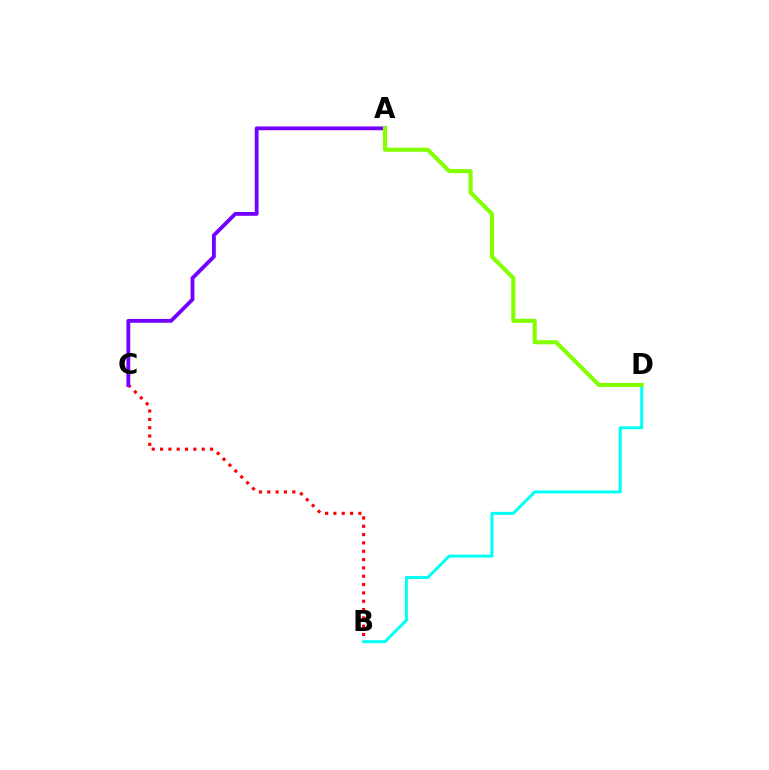{('B', 'C'): [{'color': '#ff0000', 'line_style': 'dotted', 'thickness': 2.26}], ('B', 'D'): [{'color': '#00fff6', 'line_style': 'solid', 'thickness': 2.13}], ('A', 'C'): [{'color': '#7200ff', 'line_style': 'solid', 'thickness': 2.75}], ('A', 'D'): [{'color': '#84ff00', 'line_style': 'solid', 'thickness': 2.97}]}